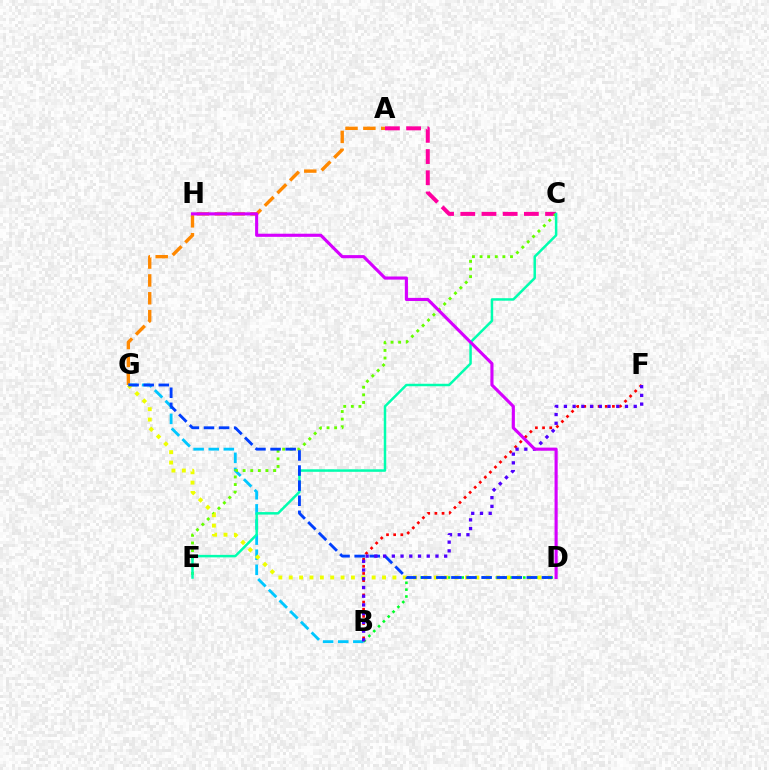{('A', 'C'): [{'color': '#ff00a0', 'line_style': 'dashed', 'thickness': 2.88}], ('A', 'G'): [{'color': '#ff8800', 'line_style': 'dashed', 'thickness': 2.43}], ('B', 'G'): [{'color': '#00c7ff', 'line_style': 'dashed', 'thickness': 2.05}], ('B', 'F'): [{'color': '#ff0000', 'line_style': 'dotted', 'thickness': 1.94}, {'color': '#4f00ff', 'line_style': 'dotted', 'thickness': 2.37}], ('B', 'D'): [{'color': '#00ff27', 'line_style': 'dotted', 'thickness': 1.86}], ('C', 'E'): [{'color': '#66ff00', 'line_style': 'dotted', 'thickness': 2.07}, {'color': '#00ffaf', 'line_style': 'solid', 'thickness': 1.79}], ('D', 'G'): [{'color': '#eeff00', 'line_style': 'dotted', 'thickness': 2.82}, {'color': '#003fff', 'line_style': 'dashed', 'thickness': 2.05}], ('D', 'H'): [{'color': '#d600ff', 'line_style': 'solid', 'thickness': 2.25}]}